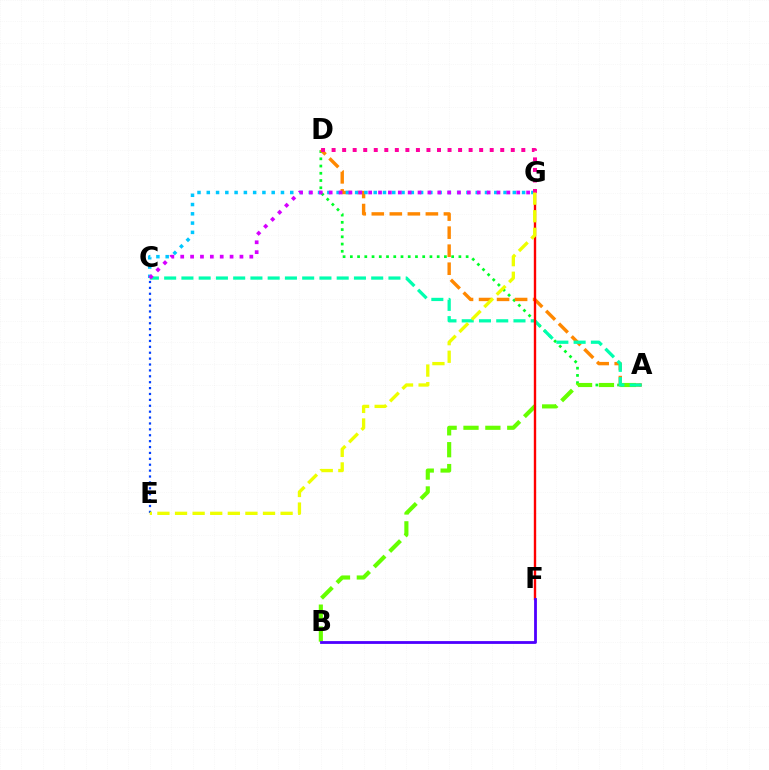{('A', 'D'): [{'color': '#00ff27', 'line_style': 'dotted', 'thickness': 1.97}, {'color': '#ff8800', 'line_style': 'dashed', 'thickness': 2.45}], ('A', 'B'): [{'color': '#66ff00', 'line_style': 'dashed', 'thickness': 2.97}], ('A', 'C'): [{'color': '#00ffaf', 'line_style': 'dashed', 'thickness': 2.34}], ('F', 'G'): [{'color': '#ff0000', 'line_style': 'solid', 'thickness': 1.71}], ('C', 'E'): [{'color': '#003fff', 'line_style': 'dotted', 'thickness': 1.6}], ('C', 'G'): [{'color': '#00c7ff', 'line_style': 'dotted', 'thickness': 2.52}, {'color': '#d600ff', 'line_style': 'dotted', 'thickness': 2.68}], ('B', 'F'): [{'color': '#4f00ff', 'line_style': 'solid', 'thickness': 2.02}], ('D', 'G'): [{'color': '#ff00a0', 'line_style': 'dotted', 'thickness': 2.86}], ('E', 'G'): [{'color': '#eeff00', 'line_style': 'dashed', 'thickness': 2.39}]}